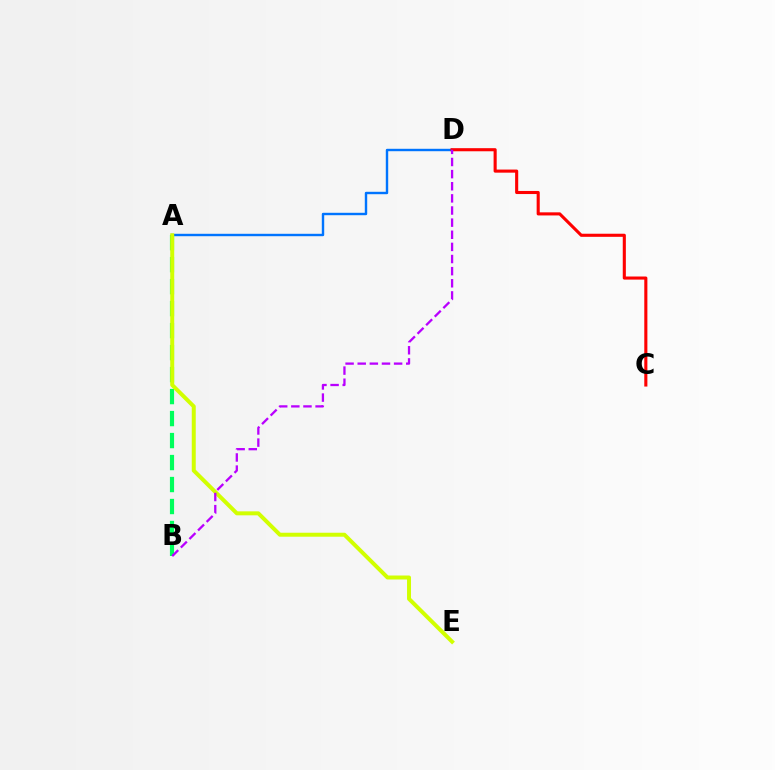{('A', 'B'): [{'color': '#00ff5c', 'line_style': 'dashed', 'thickness': 2.99}], ('A', 'D'): [{'color': '#0074ff', 'line_style': 'solid', 'thickness': 1.74}], ('C', 'D'): [{'color': '#ff0000', 'line_style': 'solid', 'thickness': 2.23}], ('A', 'E'): [{'color': '#d1ff00', 'line_style': 'solid', 'thickness': 2.86}], ('B', 'D'): [{'color': '#b900ff', 'line_style': 'dashed', 'thickness': 1.65}]}